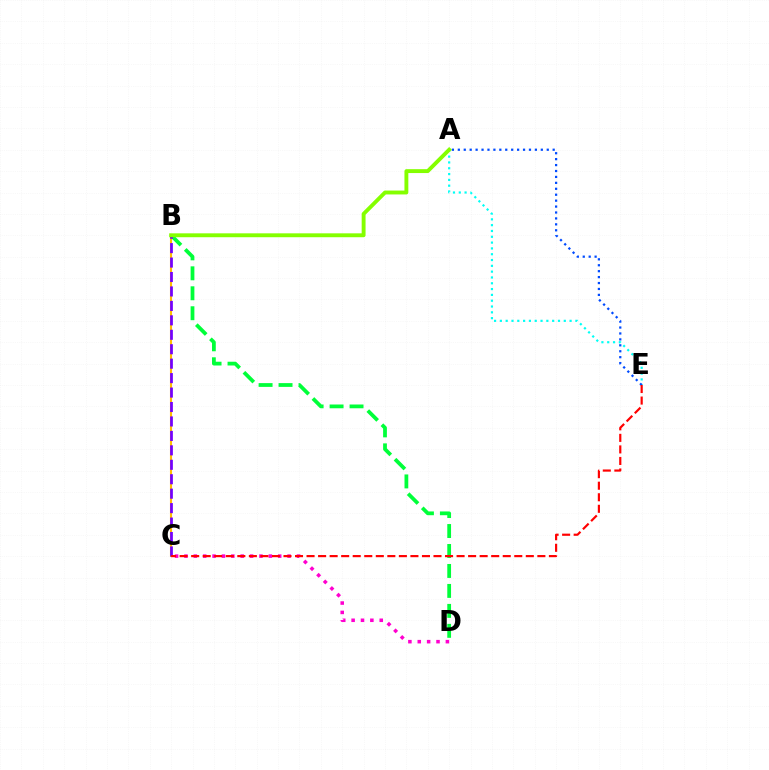{('A', 'E'): [{'color': '#00fff6', 'line_style': 'dotted', 'thickness': 1.58}, {'color': '#004bff', 'line_style': 'dotted', 'thickness': 1.61}], ('B', 'C'): [{'color': '#ffbd00', 'line_style': 'solid', 'thickness': 1.51}, {'color': '#7200ff', 'line_style': 'dashed', 'thickness': 1.96}], ('B', 'D'): [{'color': '#00ff39', 'line_style': 'dashed', 'thickness': 2.71}], ('C', 'D'): [{'color': '#ff00cf', 'line_style': 'dotted', 'thickness': 2.55}], ('C', 'E'): [{'color': '#ff0000', 'line_style': 'dashed', 'thickness': 1.57}], ('A', 'B'): [{'color': '#84ff00', 'line_style': 'solid', 'thickness': 2.8}]}